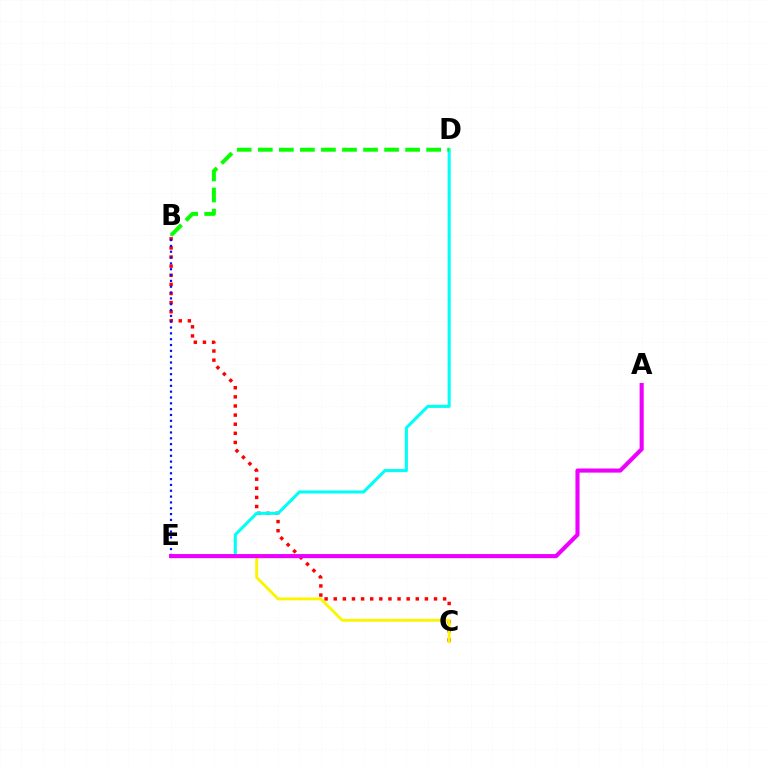{('B', 'C'): [{'color': '#ff0000', 'line_style': 'dotted', 'thickness': 2.48}], ('D', 'E'): [{'color': '#00fff6', 'line_style': 'solid', 'thickness': 2.2}], ('B', 'E'): [{'color': '#0010ff', 'line_style': 'dotted', 'thickness': 1.58}], ('C', 'E'): [{'color': '#fcf500', 'line_style': 'solid', 'thickness': 2.08}], ('A', 'E'): [{'color': '#ee00ff', 'line_style': 'solid', 'thickness': 2.96}], ('B', 'D'): [{'color': '#08ff00', 'line_style': 'dashed', 'thickness': 2.86}]}